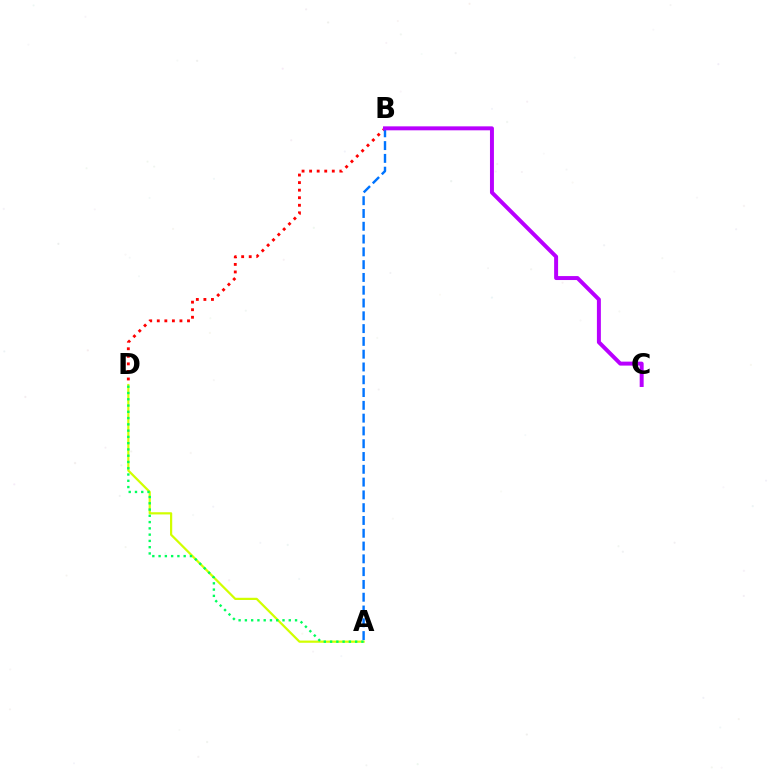{('A', 'D'): [{'color': '#d1ff00', 'line_style': 'solid', 'thickness': 1.59}, {'color': '#00ff5c', 'line_style': 'dotted', 'thickness': 1.7}], ('B', 'D'): [{'color': '#ff0000', 'line_style': 'dotted', 'thickness': 2.05}], ('A', 'B'): [{'color': '#0074ff', 'line_style': 'dashed', 'thickness': 1.74}], ('B', 'C'): [{'color': '#b900ff', 'line_style': 'solid', 'thickness': 2.85}]}